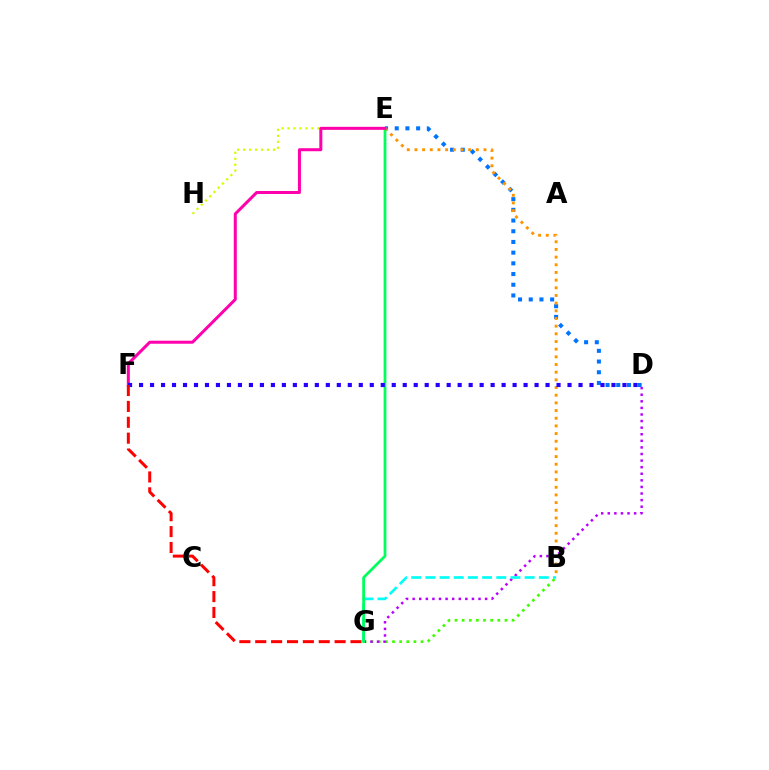{('B', 'G'): [{'color': '#3dff00', 'line_style': 'dotted', 'thickness': 1.94}, {'color': '#00fff6', 'line_style': 'dashed', 'thickness': 1.93}], ('D', 'G'): [{'color': '#b900ff', 'line_style': 'dotted', 'thickness': 1.79}], ('D', 'E'): [{'color': '#0074ff', 'line_style': 'dotted', 'thickness': 2.91}], ('B', 'E'): [{'color': '#ff9400', 'line_style': 'dotted', 'thickness': 2.08}], ('E', 'G'): [{'color': '#00ff5c', 'line_style': 'solid', 'thickness': 1.99}], ('E', 'H'): [{'color': '#d1ff00', 'line_style': 'dotted', 'thickness': 1.62}], ('E', 'F'): [{'color': '#ff00ac', 'line_style': 'solid', 'thickness': 2.17}], ('D', 'F'): [{'color': '#2500ff', 'line_style': 'dotted', 'thickness': 2.98}], ('F', 'G'): [{'color': '#ff0000', 'line_style': 'dashed', 'thickness': 2.16}]}